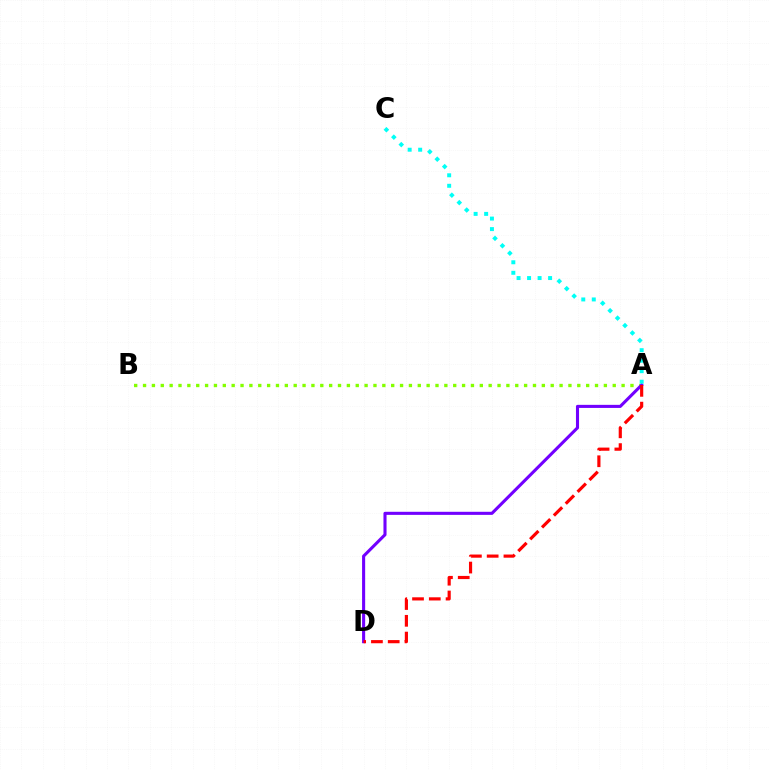{('A', 'B'): [{'color': '#84ff00', 'line_style': 'dotted', 'thickness': 2.41}], ('A', 'D'): [{'color': '#7200ff', 'line_style': 'solid', 'thickness': 2.22}, {'color': '#ff0000', 'line_style': 'dashed', 'thickness': 2.28}], ('A', 'C'): [{'color': '#00fff6', 'line_style': 'dotted', 'thickness': 2.86}]}